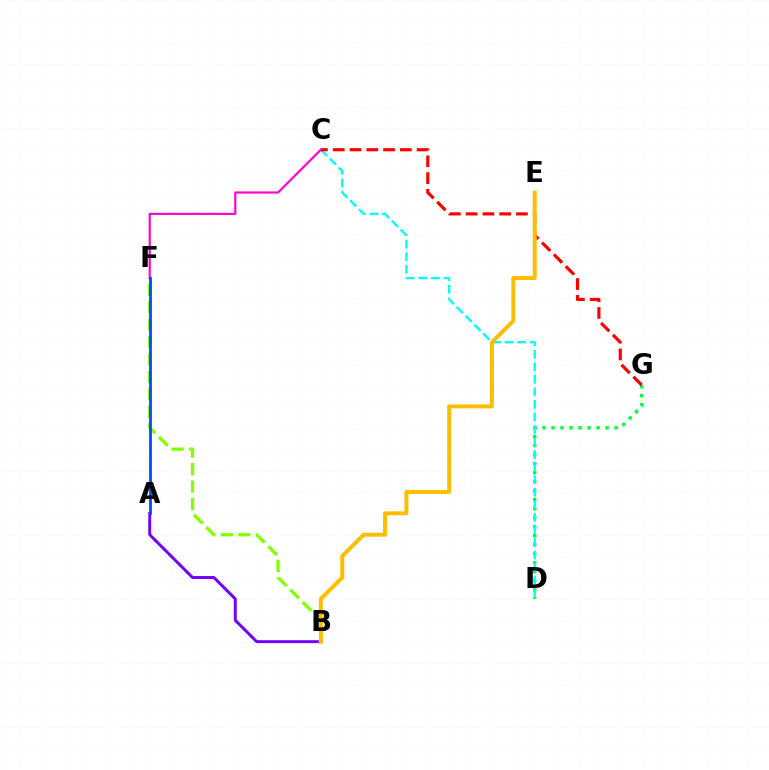{('B', 'F'): [{'color': '#84ff00', 'line_style': 'dashed', 'thickness': 2.37}], ('D', 'G'): [{'color': '#00ff39', 'line_style': 'dotted', 'thickness': 2.45}], ('A', 'B'): [{'color': '#7200ff', 'line_style': 'solid', 'thickness': 2.12}], ('C', 'D'): [{'color': '#00fff6', 'line_style': 'dashed', 'thickness': 1.7}], ('C', 'F'): [{'color': '#ff00cf', 'line_style': 'solid', 'thickness': 1.55}], ('C', 'G'): [{'color': '#ff0000', 'line_style': 'dashed', 'thickness': 2.28}], ('B', 'E'): [{'color': '#ffbd00', 'line_style': 'solid', 'thickness': 2.85}], ('A', 'F'): [{'color': '#004bff', 'line_style': 'solid', 'thickness': 2.0}]}